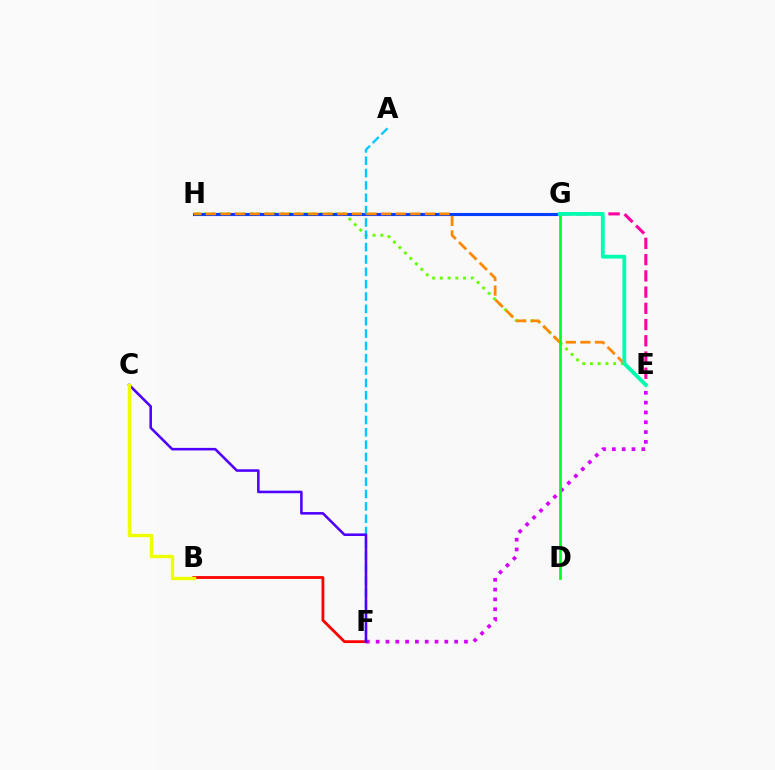{('E', 'H'): [{'color': '#66ff00', 'line_style': 'dotted', 'thickness': 2.1}, {'color': '#ff8800', 'line_style': 'dashed', 'thickness': 1.98}], ('G', 'H'): [{'color': '#003fff', 'line_style': 'solid', 'thickness': 2.23}], ('A', 'F'): [{'color': '#00c7ff', 'line_style': 'dashed', 'thickness': 1.68}], ('E', 'G'): [{'color': '#ff00a0', 'line_style': 'dashed', 'thickness': 2.2}, {'color': '#00ffaf', 'line_style': 'solid', 'thickness': 2.75}], ('E', 'F'): [{'color': '#d600ff', 'line_style': 'dotted', 'thickness': 2.67}], ('B', 'F'): [{'color': '#ff0000', 'line_style': 'solid', 'thickness': 2.01}], ('D', 'G'): [{'color': '#00ff27', 'line_style': 'solid', 'thickness': 1.94}], ('C', 'F'): [{'color': '#4f00ff', 'line_style': 'solid', 'thickness': 1.84}], ('B', 'C'): [{'color': '#eeff00', 'line_style': 'solid', 'thickness': 2.44}]}